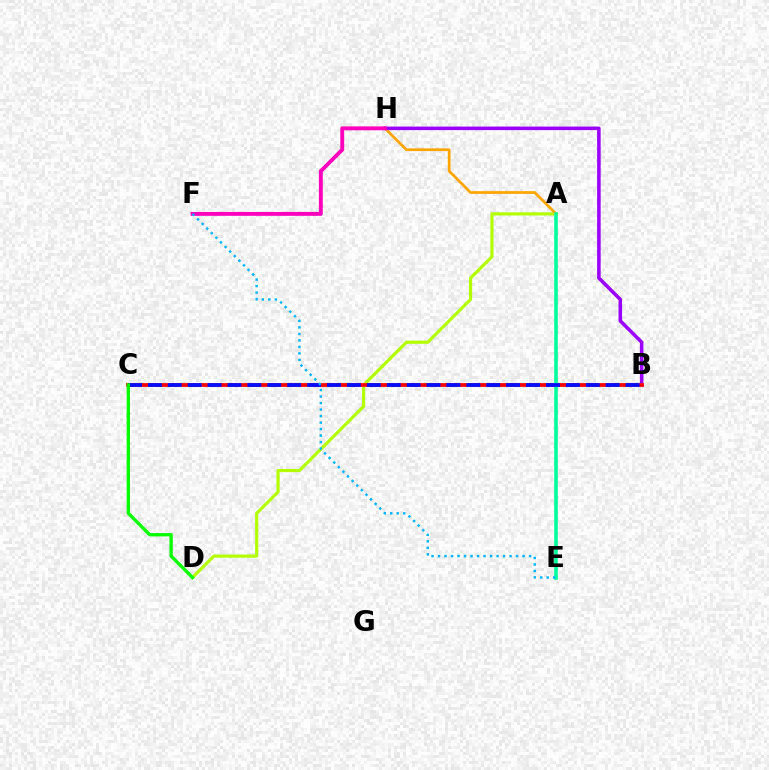{('A', 'D'): [{'color': '#b3ff00', 'line_style': 'solid', 'thickness': 2.27}], ('A', 'H'): [{'color': '#ffa500', 'line_style': 'solid', 'thickness': 1.97}], ('B', 'H'): [{'color': '#9b00ff', 'line_style': 'solid', 'thickness': 2.56}], ('F', 'H'): [{'color': '#ff00bd', 'line_style': 'solid', 'thickness': 2.8}], ('B', 'C'): [{'color': '#ff0000', 'line_style': 'solid', 'thickness': 2.71}, {'color': '#0010ff', 'line_style': 'dashed', 'thickness': 2.7}], ('A', 'E'): [{'color': '#00ff9d', 'line_style': 'solid', 'thickness': 2.59}], ('E', 'F'): [{'color': '#00b5ff', 'line_style': 'dotted', 'thickness': 1.77}], ('C', 'D'): [{'color': '#08ff00', 'line_style': 'solid', 'thickness': 2.4}]}